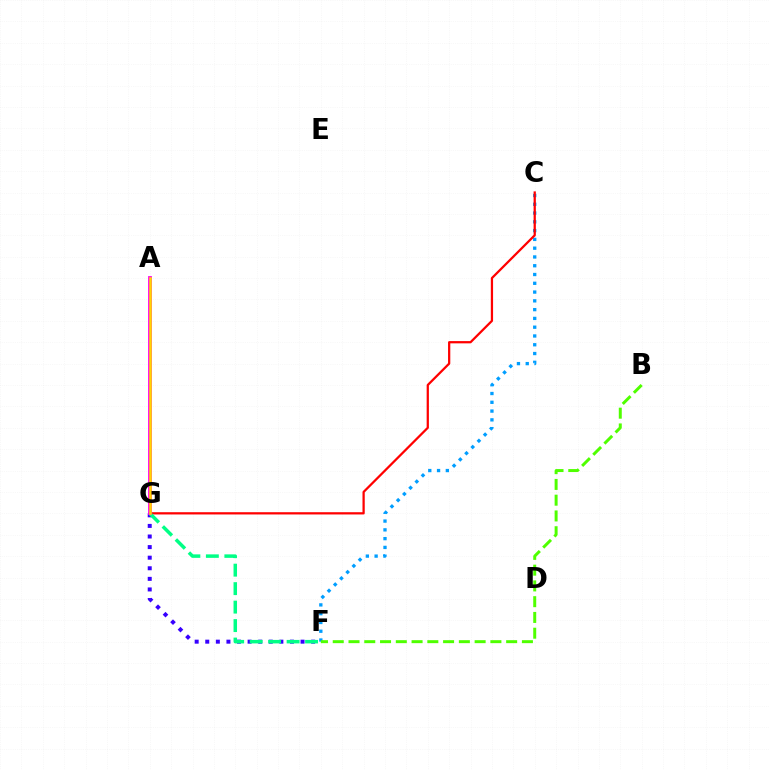{('C', 'F'): [{'color': '#009eff', 'line_style': 'dotted', 'thickness': 2.39}], ('F', 'G'): [{'color': '#3700ff', 'line_style': 'dotted', 'thickness': 2.88}, {'color': '#00ff86', 'line_style': 'dashed', 'thickness': 2.51}], ('B', 'F'): [{'color': '#4fff00', 'line_style': 'dashed', 'thickness': 2.14}], ('C', 'G'): [{'color': '#ff0000', 'line_style': 'solid', 'thickness': 1.62}], ('A', 'G'): [{'color': '#ff00ed', 'line_style': 'solid', 'thickness': 2.73}, {'color': '#ffd500', 'line_style': 'solid', 'thickness': 1.82}]}